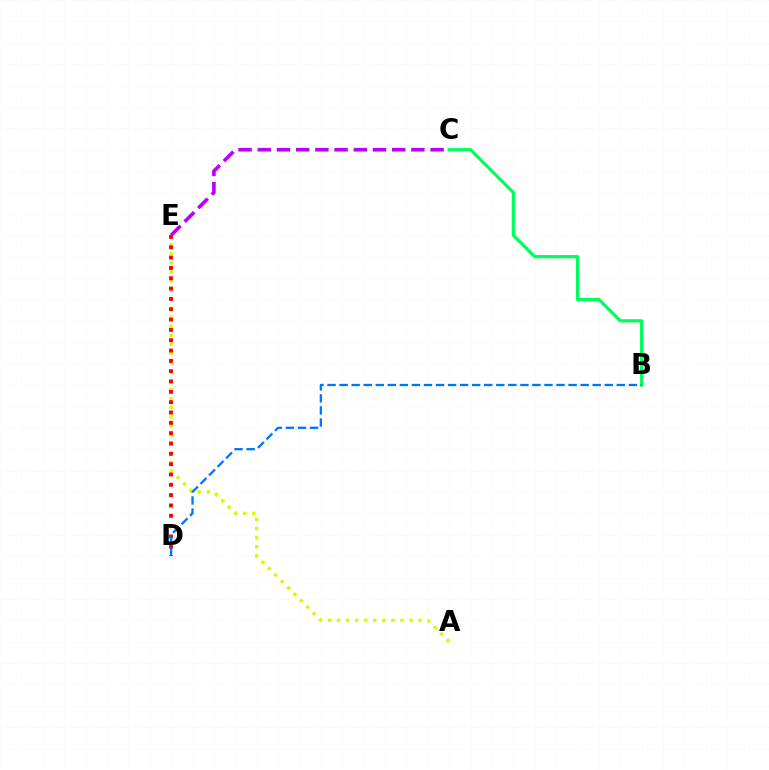{('B', 'C'): [{'color': '#00ff5c', 'line_style': 'solid', 'thickness': 2.31}], ('A', 'E'): [{'color': '#d1ff00', 'line_style': 'dotted', 'thickness': 2.46}], ('D', 'E'): [{'color': '#ff0000', 'line_style': 'dotted', 'thickness': 2.81}], ('B', 'D'): [{'color': '#0074ff', 'line_style': 'dashed', 'thickness': 1.64}], ('C', 'E'): [{'color': '#b900ff', 'line_style': 'dashed', 'thickness': 2.61}]}